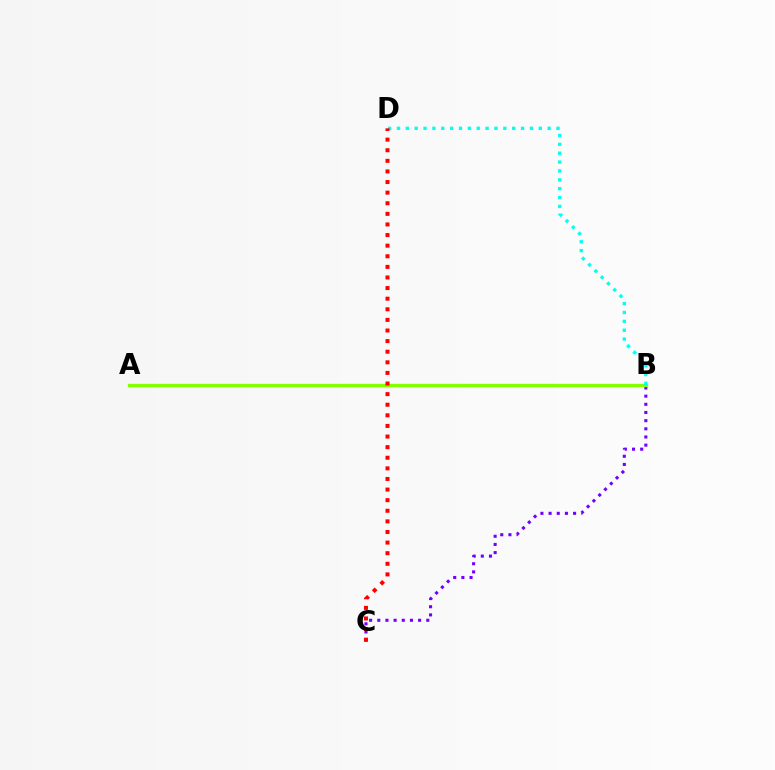{('B', 'C'): [{'color': '#7200ff', 'line_style': 'dotted', 'thickness': 2.22}], ('A', 'B'): [{'color': '#84ff00', 'line_style': 'solid', 'thickness': 2.4}], ('B', 'D'): [{'color': '#00fff6', 'line_style': 'dotted', 'thickness': 2.41}], ('C', 'D'): [{'color': '#ff0000', 'line_style': 'dotted', 'thickness': 2.88}]}